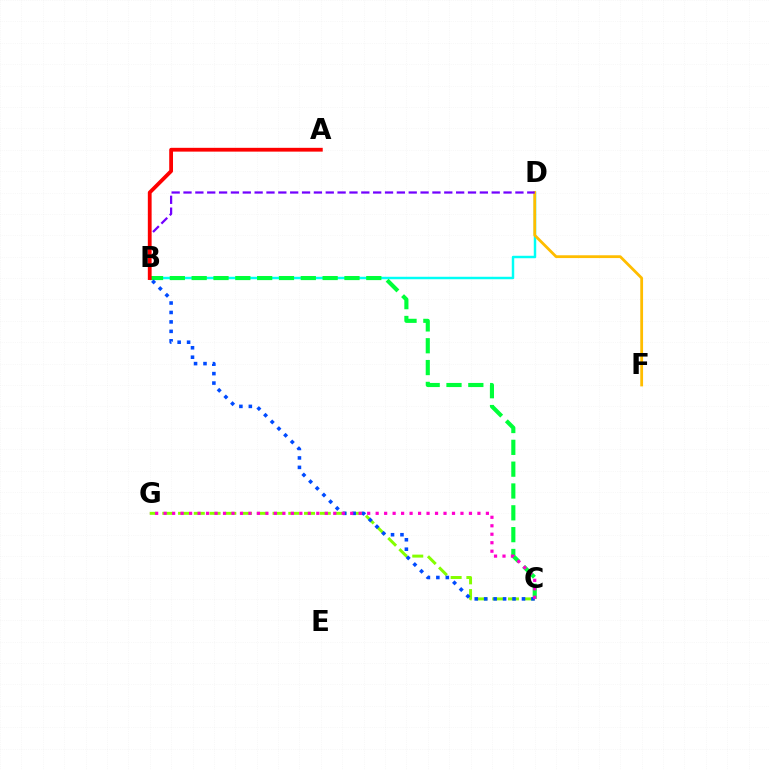{('B', 'D'): [{'color': '#00fff6', 'line_style': 'solid', 'thickness': 1.76}, {'color': '#7200ff', 'line_style': 'dashed', 'thickness': 1.61}], ('C', 'G'): [{'color': '#84ff00', 'line_style': 'dashed', 'thickness': 2.14}, {'color': '#ff00cf', 'line_style': 'dotted', 'thickness': 2.3}], ('B', 'C'): [{'color': '#00ff39', 'line_style': 'dashed', 'thickness': 2.97}, {'color': '#004bff', 'line_style': 'dotted', 'thickness': 2.57}], ('D', 'F'): [{'color': '#ffbd00', 'line_style': 'solid', 'thickness': 2.01}], ('A', 'B'): [{'color': '#ff0000', 'line_style': 'solid', 'thickness': 2.73}]}